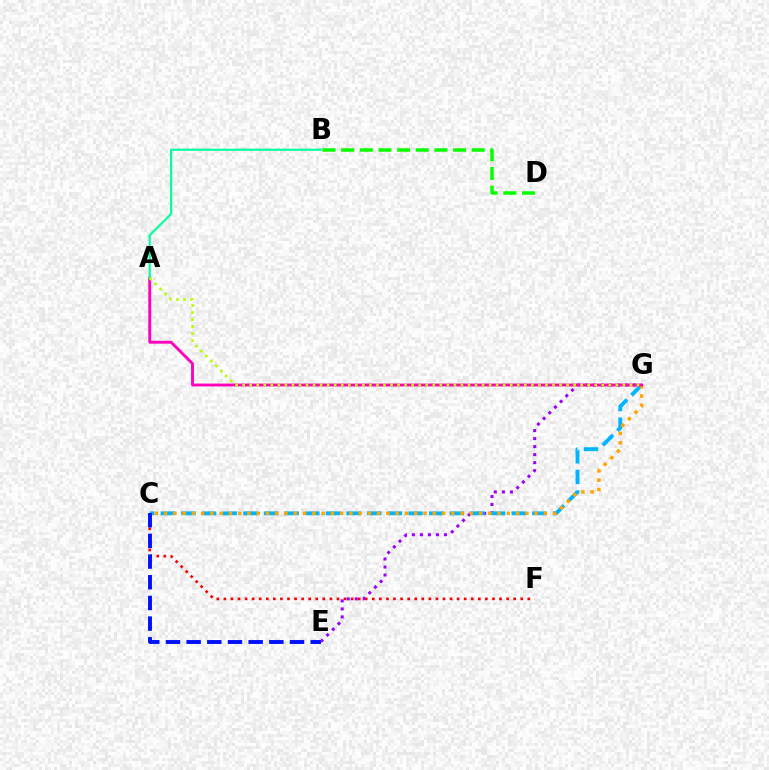{('E', 'G'): [{'color': '#9b00ff', 'line_style': 'dotted', 'thickness': 2.18}], ('C', 'G'): [{'color': '#00b5ff', 'line_style': 'dashed', 'thickness': 2.8}, {'color': '#ffa500', 'line_style': 'dotted', 'thickness': 2.52}], ('A', 'G'): [{'color': '#ff00bd', 'line_style': 'solid', 'thickness': 2.07}, {'color': '#b3ff00', 'line_style': 'dotted', 'thickness': 1.91}], ('C', 'F'): [{'color': '#ff0000', 'line_style': 'dotted', 'thickness': 1.92}], ('C', 'E'): [{'color': '#0010ff', 'line_style': 'dashed', 'thickness': 2.81}], ('A', 'B'): [{'color': '#00ff9d', 'line_style': 'solid', 'thickness': 1.54}], ('B', 'D'): [{'color': '#08ff00', 'line_style': 'dashed', 'thickness': 2.53}]}